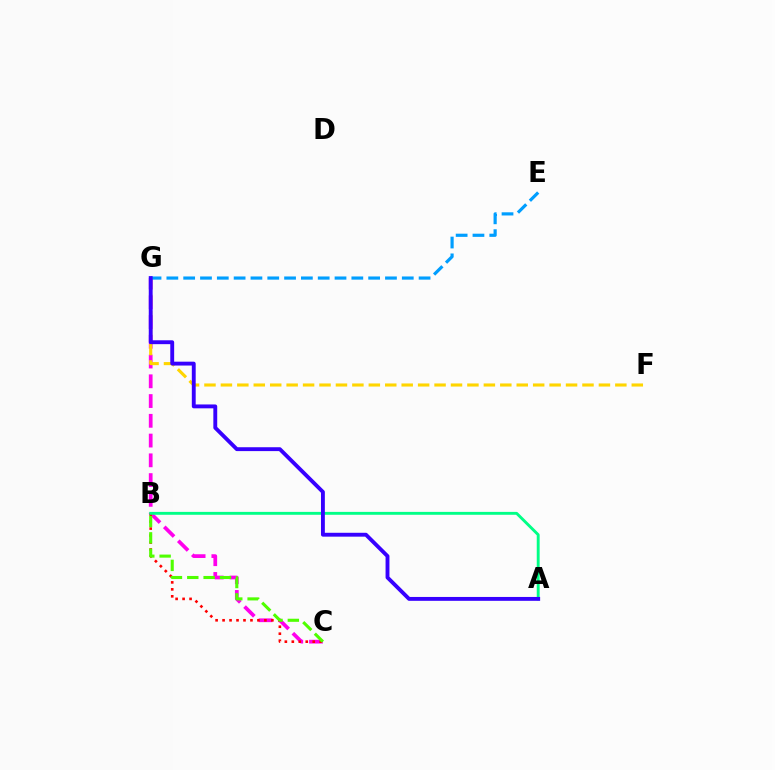{('C', 'G'): [{'color': '#ff00ed', 'line_style': 'dashed', 'thickness': 2.68}], ('B', 'C'): [{'color': '#ff0000', 'line_style': 'dotted', 'thickness': 1.89}, {'color': '#4fff00', 'line_style': 'dashed', 'thickness': 2.22}], ('F', 'G'): [{'color': '#ffd500', 'line_style': 'dashed', 'thickness': 2.23}], ('E', 'G'): [{'color': '#009eff', 'line_style': 'dashed', 'thickness': 2.28}], ('A', 'B'): [{'color': '#00ff86', 'line_style': 'solid', 'thickness': 2.08}], ('A', 'G'): [{'color': '#3700ff', 'line_style': 'solid', 'thickness': 2.79}]}